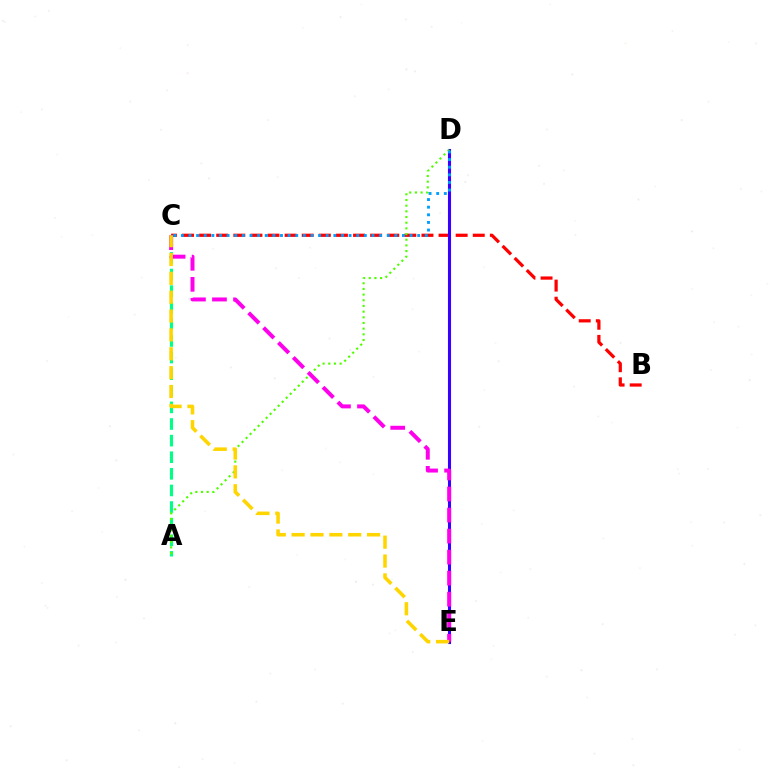{('B', 'C'): [{'color': '#ff0000', 'line_style': 'dashed', 'thickness': 2.32}], ('D', 'E'): [{'color': '#3700ff', 'line_style': 'solid', 'thickness': 2.23}], ('A', 'C'): [{'color': '#00ff86', 'line_style': 'dashed', 'thickness': 2.26}], ('A', 'D'): [{'color': '#4fff00', 'line_style': 'dotted', 'thickness': 1.54}], ('C', 'E'): [{'color': '#ff00ed', 'line_style': 'dashed', 'thickness': 2.86}, {'color': '#ffd500', 'line_style': 'dashed', 'thickness': 2.56}], ('C', 'D'): [{'color': '#009eff', 'line_style': 'dotted', 'thickness': 2.07}]}